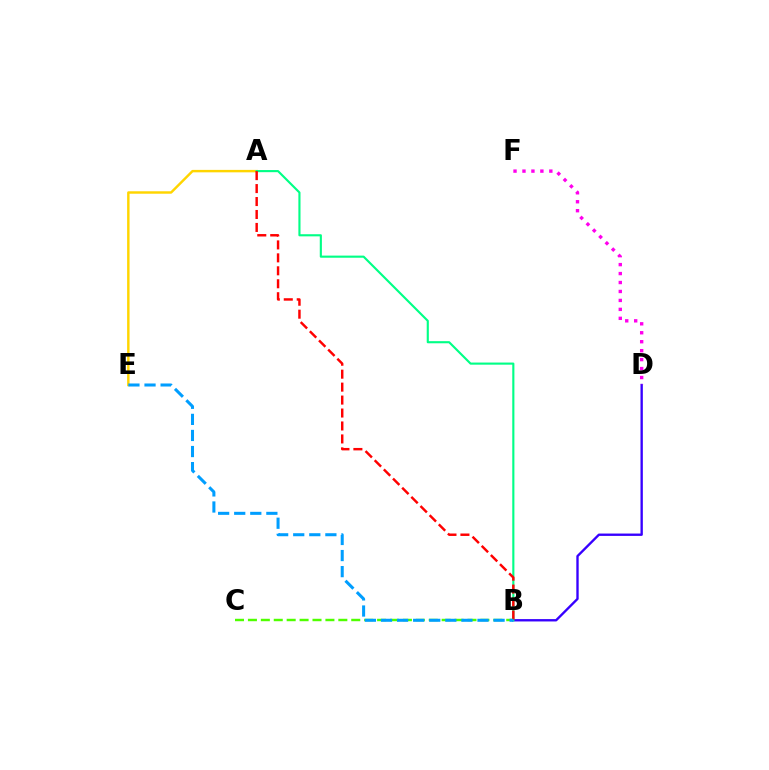{('B', 'D'): [{'color': '#3700ff', 'line_style': 'solid', 'thickness': 1.7}], ('A', 'E'): [{'color': '#ffd500', 'line_style': 'solid', 'thickness': 1.76}], ('A', 'B'): [{'color': '#00ff86', 'line_style': 'solid', 'thickness': 1.53}, {'color': '#ff0000', 'line_style': 'dashed', 'thickness': 1.76}], ('B', 'C'): [{'color': '#4fff00', 'line_style': 'dashed', 'thickness': 1.75}], ('D', 'F'): [{'color': '#ff00ed', 'line_style': 'dotted', 'thickness': 2.43}], ('B', 'E'): [{'color': '#009eff', 'line_style': 'dashed', 'thickness': 2.18}]}